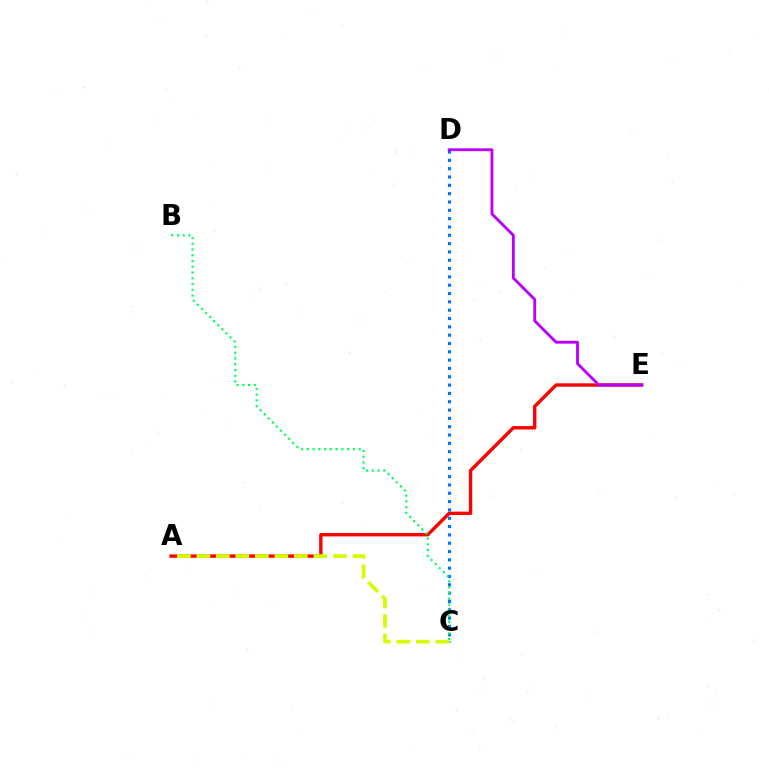{('A', 'E'): [{'color': '#ff0000', 'line_style': 'solid', 'thickness': 2.44}], ('C', 'D'): [{'color': '#0074ff', 'line_style': 'dotted', 'thickness': 2.26}], ('A', 'C'): [{'color': '#d1ff00', 'line_style': 'dashed', 'thickness': 2.65}], ('D', 'E'): [{'color': '#b900ff', 'line_style': 'solid', 'thickness': 2.06}], ('B', 'C'): [{'color': '#00ff5c', 'line_style': 'dotted', 'thickness': 1.56}]}